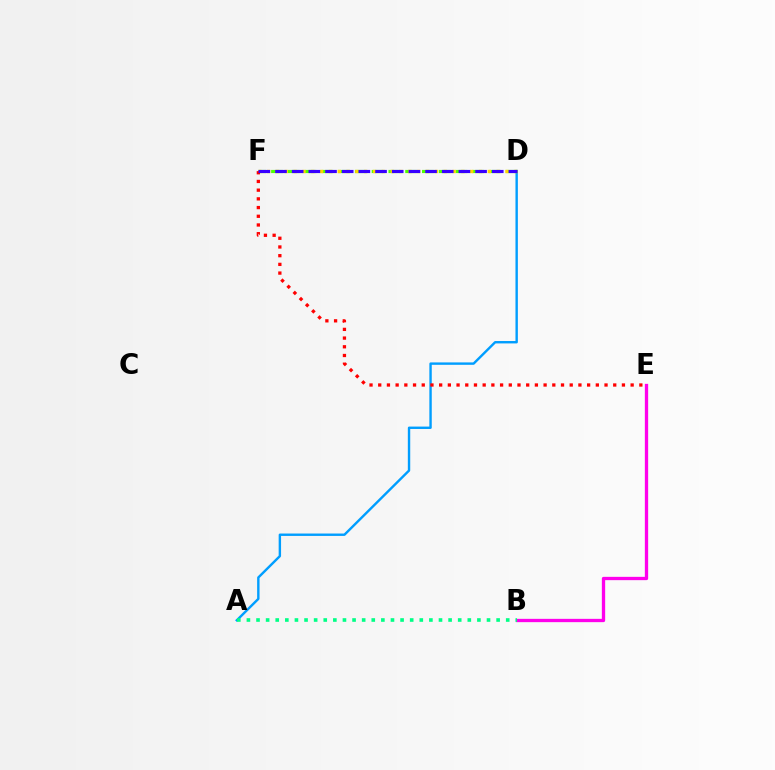{('B', 'E'): [{'color': '#ff00ed', 'line_style': 'solid', 'thickness': 2.38}], ('A', 'D'): [{'color': '#009eff', 'line_style': 'solid', 'thickness': 1.73}], ('A', 'B'): [{'color': '#00ff86', 'line_style': 'dotted', 'thickness': 2.61}], ('D', 'F'): [{'color': '#4fff00', 'line_style': 'dashed', 'thickness': 2.28}, {'color': '#ffd500', 'line_style': 'dotted', 'thickness': 2.4}, {'color': '#3700ff', 'line_style': 'dashed', 'thickness': 2.27}], ('E', 'F'): [{'color': '#ff0000', 'line_style': 'dotted', 'thickness': 2.36}]}